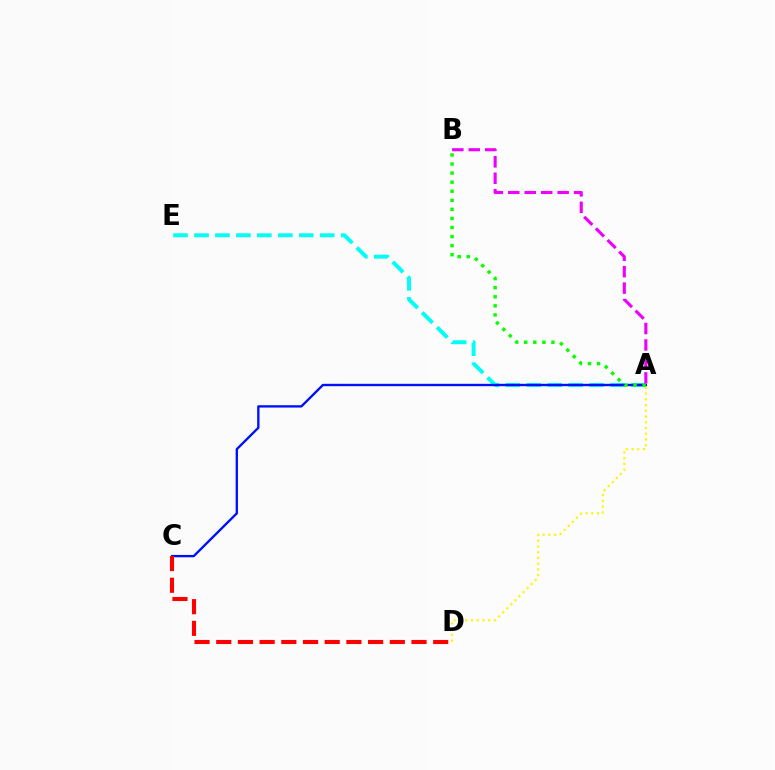{('A', 'E'): [{'color': '#00fff6', 'line_style': 'dashed', 'thickness': 2.85}], ('A', 'C'): [{'color': '#0010ff', 'line_style': 'solid', 'thickness': 1.7}], ('A', 'D'): [{'color': '#fcf500', 'line_style': 'dotted', 'thickness': 1.56}], ('C', 'D'): [{'color': '#ff0000', 'line_style': 'dashed', 'thickness': 2.95}], ('A', 'B'): [{'color': '#08ff00', 'line_style': 'dotted', 'thickness': 2.46}, {'color': '#ee00ff', 'line_style': 'dashed', 'thickness': 2.24}]}